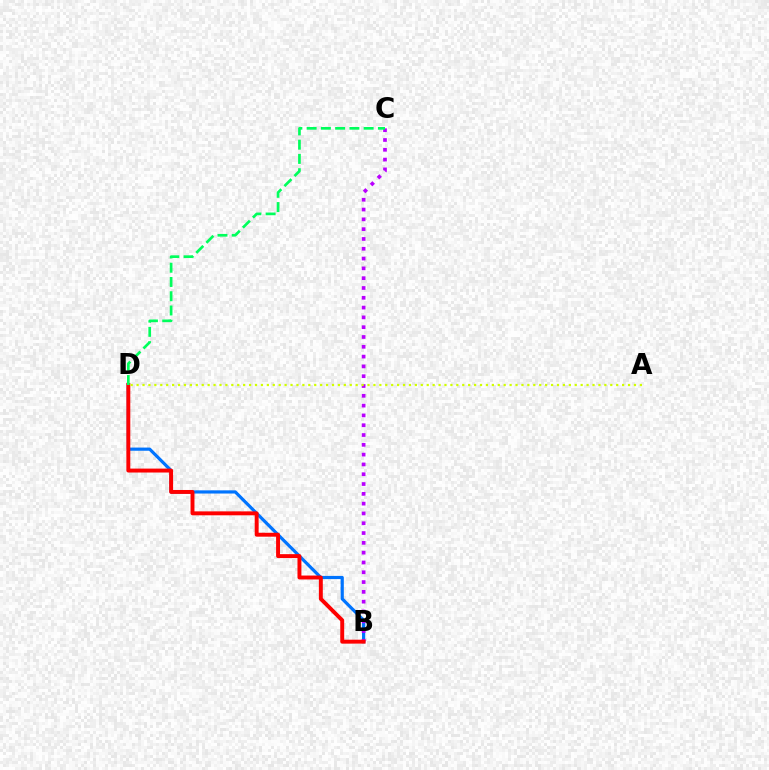{('B', 'D'): [{'color': '#0074ff', 'line_style': 'solid', 'thickness': 2.29}, {'color': '#ff0000', 'line_style': 'solid', 'thickness': 2.83}], ('B', 'C'): [{'color': '#b900ff', 'line_style': 'dotted', 'thickness': 2.66}], ('C', 'D'): [{'color': '#00ff5c', 'line_style': 'dashed', 'thickness': 1.94}], ('A', 'D'): [{'color': '#d1ff00', 'line_style': 'dotted', 'thickness': 1.61}]}